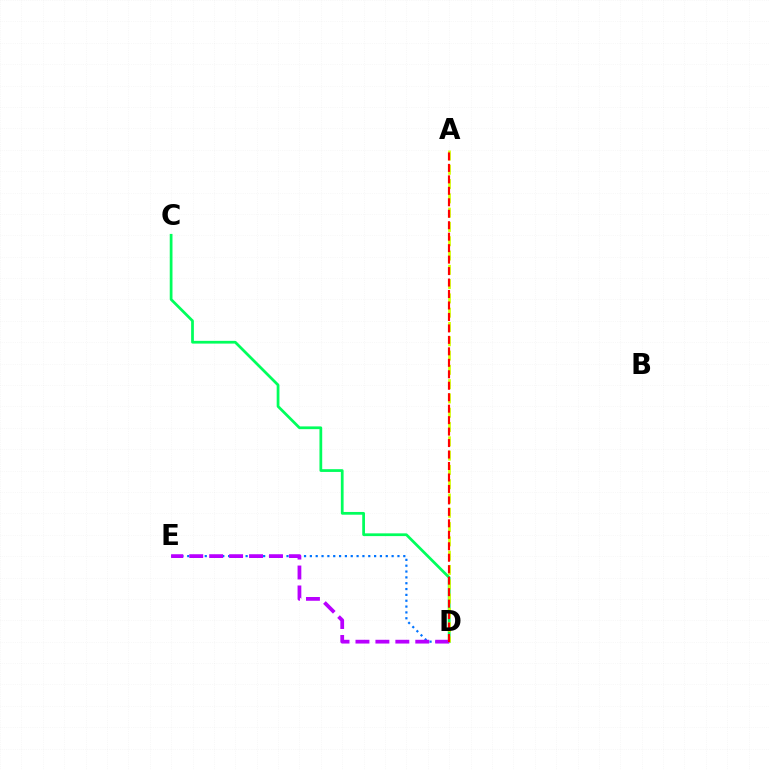{('D', 'E'): [{'color': '#0074ff', 'line_style': 'dotted', 'thickness': 1.59}, {'color': '#b900ff', 'line_style': 'dashed', 'thickness': 2.71}], ('C', 'D'): [{'color': '#00ff5c', 'line_style': 'solid', 'thickness': 1.98}], ('A', 'D'): [{'color': '#d1ff00', 'line_style': 'dashed', 'thickness': 1.94}, {'color': '#ff0000', 'line_style': 'dashed', 'thickness': 1.56}]}